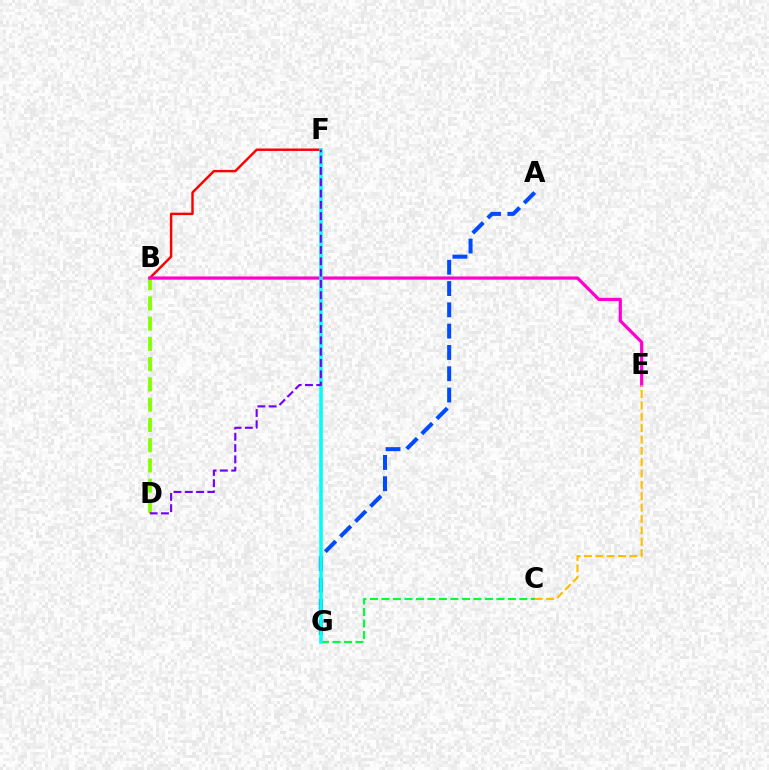{('A', 'G'): [{'color': '#004bff', 'line_style': 'dashed', 'thickness': 2.89}], ('B', 'F'): [{'color': '#ff0000', 'line_style': 'solid', 'thickness': 1.75}], ('B', 'D'): [{'color': '#84ff00', 'line_style': 'dashed', 'thickness': 2.75}], ('B', 'E'): [{'color': '#ff00cf', 'line_style': 'solid', 'thickness': 2.31}], ('C', 'G'): [{'color': '#00ff39', 'line_style': 'dashed', 'thickness': 1.56}], ('F', 'G'): [{'color': '#00fff6', 'line_style': 'solid', 'thickness': 2.55}], ('C', 'E'): [{'color': '#ffbd00', 'line_style': 'dashed', 'thickness': 1.54}], ('D', 'F'): [{'color': '#7200ff', 'line_style': 'dashed', 'thickness': 1.53}]}